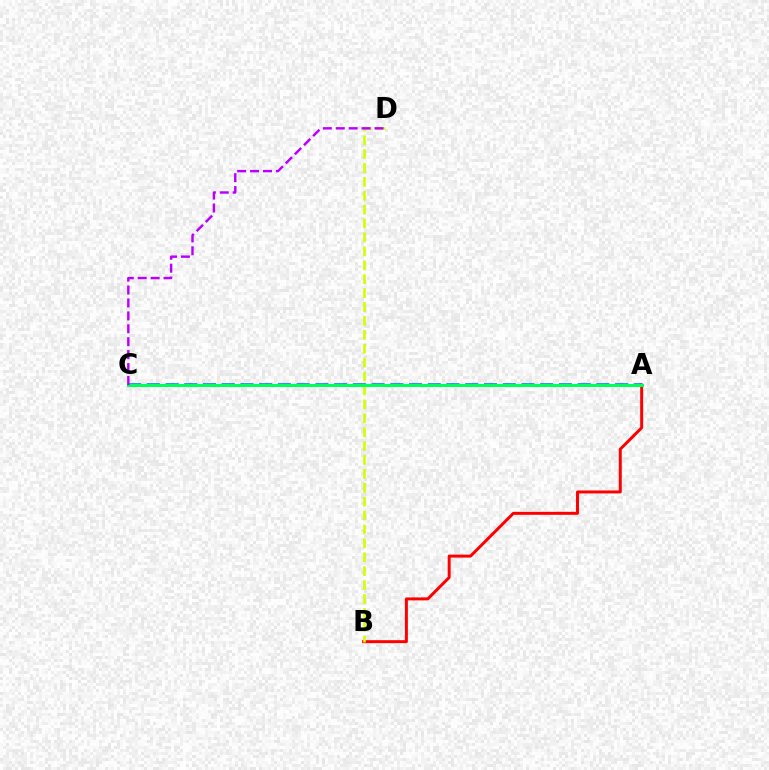{('A', 'B'): [{'color': '#ff0000', 'line_style': 'solid', 'thickness': 2.14}], ('A', 'C'): [{'color': '#0074ff', 'line_style': 'dashed', 'thickness': 2.54}, {'color': '#00ff5c', 'line_style': 'solid', 'thickness': 2.16}], ('B', 'D'): [{'color': '#d1ff00', 'line_style': 'dashed', 'thickness': 1.89}], ('C', 'D'): [{'color': '#b900ff', 'line_style': 'dashed', 'thickness': 1.76}]}